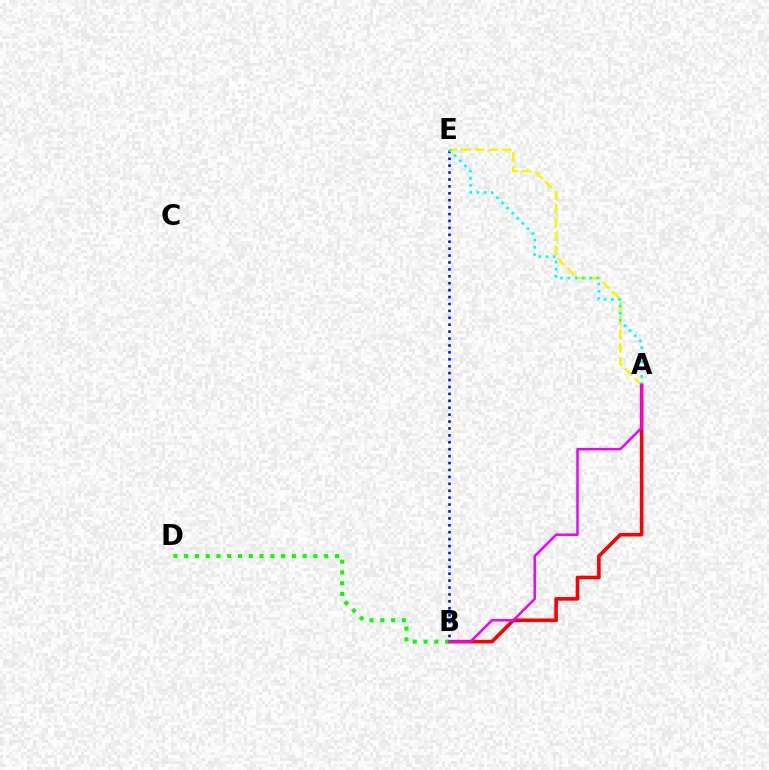{('A', 'E'): [{'color': '#fcf500', 'line_style': 'dashed', 'thickness': 1.86}, {'color': '#00fff6', 'line_style': 'dotted', 'thickness': 1.96}], ('A', 'B'): [{'color': '#ff0000', 'line_style': 'solid', 'thickness': 2.6}, {'color': '#ee00ff', 'line_style': 'solid', 'thickness': 1.78}], ('B', 'E'): [{'color': '#0010ff', 'line_style': 'dotted', 'thickness': 1.88}], ('B', 'D'): [{'color': '#08ff00', 'line_style': 'dotted', 'thickness': 2.93}]}